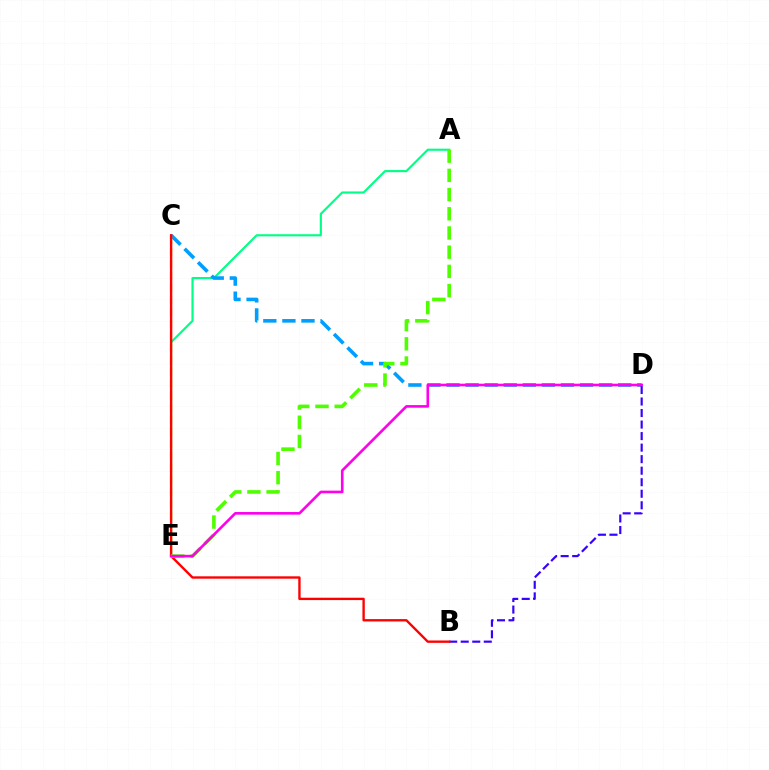{('A', 'E'): [{'color': '#00ff86', 'line_style': 'solid', 'thickness': 1.53}, {'color': '#4fff00', 'line_style': 'dashed', 'thickness': 2.61}], ('C', 'D'): [{'color': '#009eff', 'line_style': 'dashed', 'thickness': 2.59}], ('B', 'D'): [{'color': '#3700ff', 'line_style': 'dashed', 'thickness': 1.57}], ('C', 'E'): [{'color': '#ffd500', 'line_style': 'dashed', 'thickness': 1.63}], ('B', 'C'): [{'color': '#ff0000', 'line_style': 'solid', 'thickness': 1.7}], ('D', 'E'): [{'color': '#ff00ed', 'line_style': 'solid', 'thickness': 1.89}]}